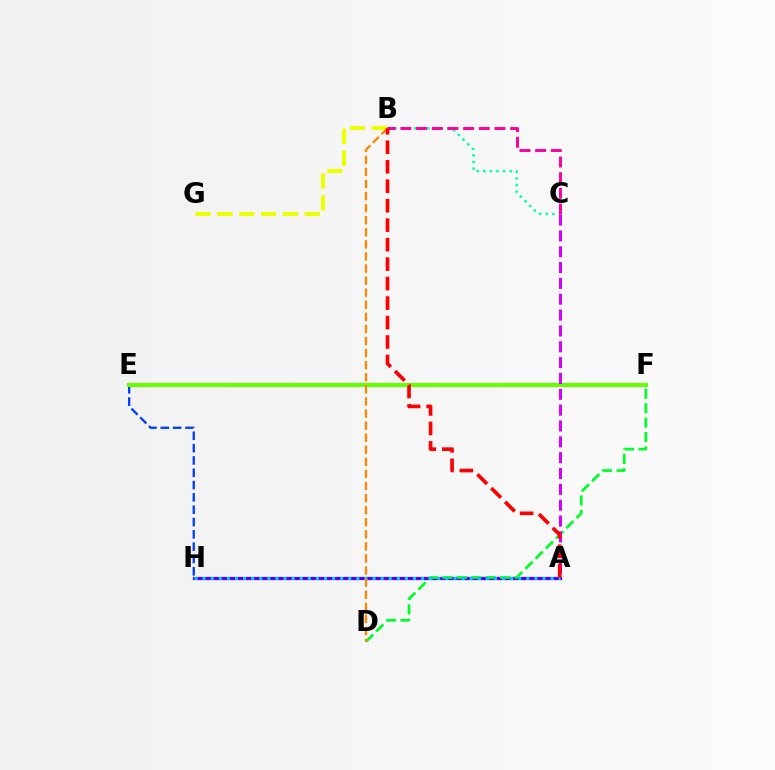{('B', 'C'): [{'color': '#00ffaf', 'line_style': 'dotted', 'thickness': 1.8}, {'color': '#ff00a0', 'line_style': 'dashed', 'thickness': 2.13}], ('B', 'G'): [{'color': '#eeff00', 'line_style': 'dashed', 'thickness': 2.97}], ('A', 'H'): [{'color': '#4f00ff', 'line_style': 'solid', 'thickness': 2.32}, {'color': '#00c7ff', 'line_style': 'dotted', 'thickness': 2.2}], ('E', 'H'): [{'color': '#003fff', 'line_style': 'dashed', 'thickness': 1.67}], ('E', 'F'): [{'color': '#66ff00', 'line_style': 'solid', 'thickness': 2.95}], ('D', 'F'): [{'color': '#00ff27', 'line_style': 'dashed', 'thickness': 1.96}], ('A', 'C'): [{'color': '#d600ff', 'line_style': 'dashed', 'thickness': 2.15}], ('B', 'D'): [{'color': '#ff8800', 'line_style': 'dashed', 'thickness': 1.64}], ('A', 'B'): [{'color': '#ff0000', 'line_style': 'dashed', 'thickness': 2.65}]}